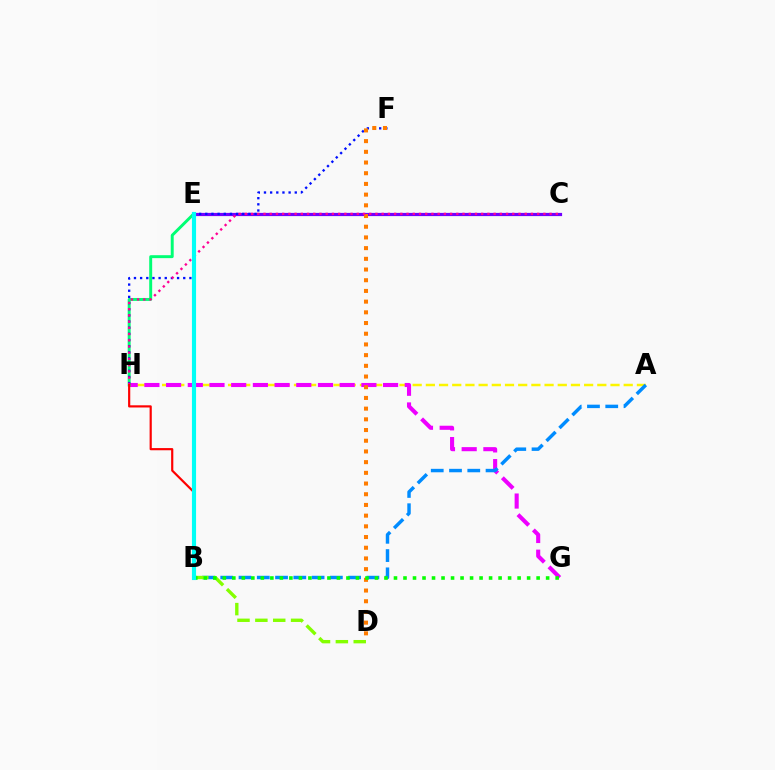{('A', 'H'): [{'color': '#fcf500', 'line_style': 'dashed', 'thickness': 1.79}], ('G', 'H'): [{'color': '#ee00ff', 'line_style': 'dashed', 'thickness': 2.95}], ('C', 'E'): [{'color': '#7200ff', 'line_style': 'solid', 'thickness': 2.3}], ('E', 'H'): [{'color': '#00ff74', 'line_style': 'solid', 'thickness': 2.12}], ('F', 'H'): [{'color': '#0010ff', 'line_style': 'dotted', 'thickness': 1.67}], ('D', 'F'): [{'color': '#ff7c00', 'line_style': 'dotted', 'thickness': 2.91}], ('C', 'H'): [{'color': '#ff0094', 'line_style': 'dotted', 'thickness': 1.69}], ('A', 'B'): [{'color': '#008cff', 'line_style': 'dashed', 'thickness': 2.48}], ('B', 'D'): [{'color': '#84ff00', 'line_style': 'dashed', 'thickness': 2.43}], ('B', 'G'): [{'color': '#08ff00', 'line_style': 'dotted', 'thickness': 2.58}], ('B', 'H'): [{'color': '#ff0000', 'line_style': 'solid', 'thickness': 1.57}], ('B', 'E'): [{'color': '#00fff6', 'line_style': 'solid', 'thickness': 2.97}]}